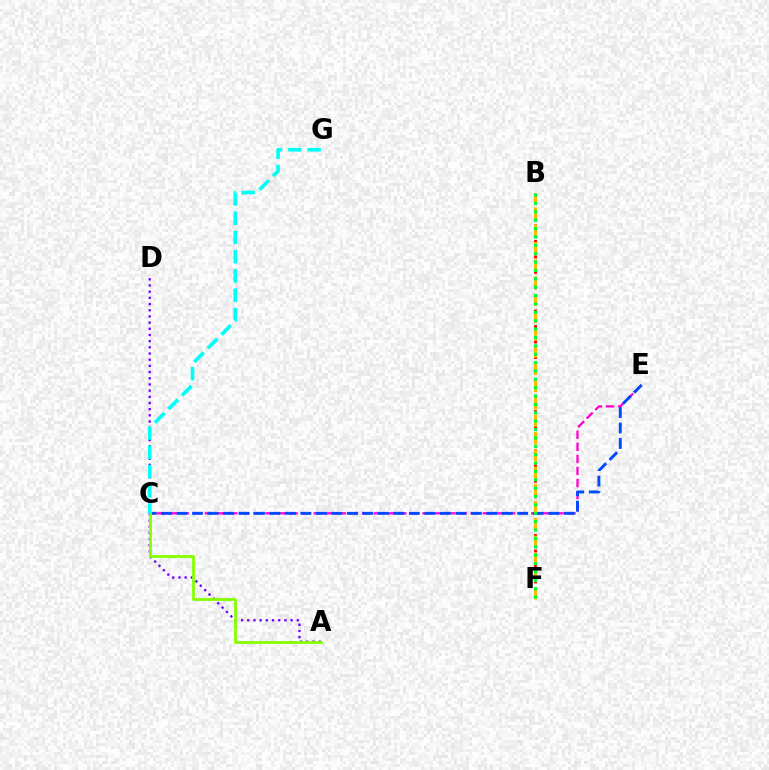{('B', 'F'): [{'color': '#ff0000', 'line_style': 'dotted', 'thickness': 2.1}, {'color': '#ffbd00', 'line_style': 'dashed', 'thickness': 2.35}, {'color': '#00ff39', 'line_style': 'dotted', 'thickness': 2.28}], ('C', 'E'): [{'color': '#ff00cf', 'line_style': 'dashed', 'thickness': 1.64}, {'color': '#004bff', 'line_style': 'dashed', 'thickness': 2.1}], ('A', 'D'): [{'color': '#7200ff', 'line_style': 'dotted', 'thickness': 1.68}], ('A', 'C'): [{'color': '#84ff00', 'line_style': 'solid', 'thickness': 2.0}], ('C', 'G'): [{'color': '#00fff6', 'line_style': 'dashed', 'thickness': 2.62}]}